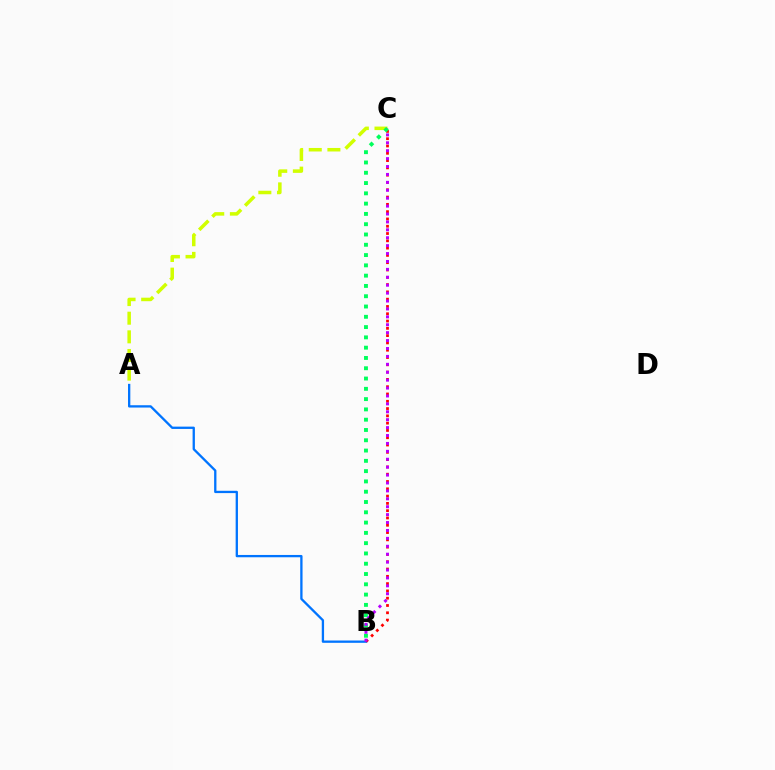{('A', 'C'): [{'color': '#d1ff00', 'line_style': 'dashed', 'thickness': 2.53}], ('A', 'B'): [{'color': '#0074ff', 'line_style': 'solid', 'thickness': 1.66}], ('B', 'C'): [{'color': '#ff0000', 'line_style': 'dotted', 'thickness': 1.98}, {'color': '#00ff5c', 'line_style': 'dotted', 'thickness': 2.8}, {'color': '#b900ff', 'line_style': 'dotted', 'thickness': 2.15}]}